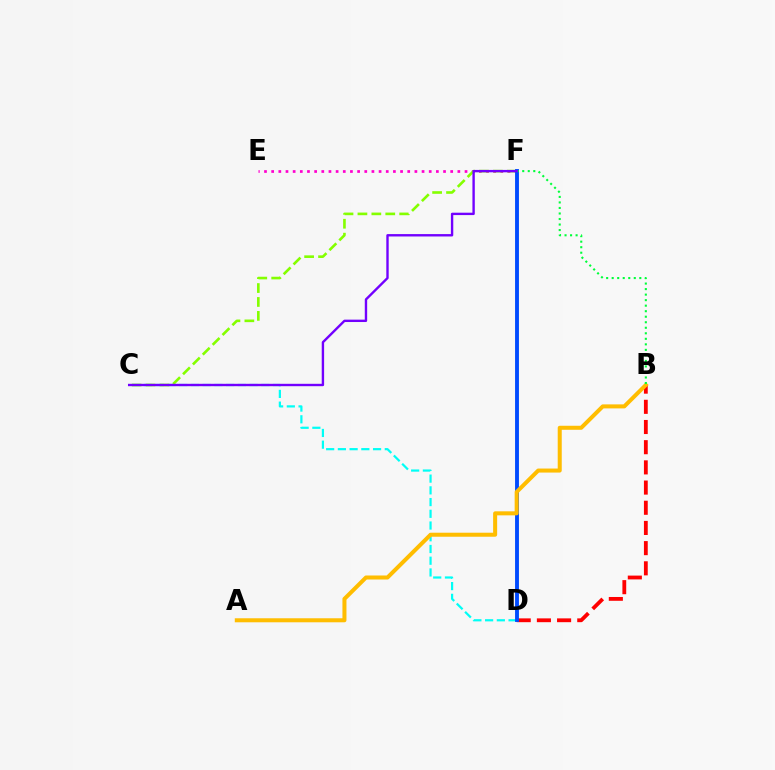{('E', 'F'): [{'color': '#ff00cf', 'line_style': 'dotted', 'thickness': 1.95}], ('C', 'D'): [{'color': '#00fff6', 'line_style': 'dashed', 'thickness': 1.59}], ('B', 'D'): [{'color': '#ff0000', 'line_style': 'dashed', 'thickness': 2.74}], ('C', 'F'): [{'color': '#84ff00', 'line_style': 'dashed', 'thickness': 1.89}, {'color': '#7200ff', 'line_style': 'solid', 'thickness': 1.71}], ('D', 'F'): [{'color': '#004bff', 'line_style': 'solid', 'thickness': 2.79}], ('A', 'B'): [{'color': '#ffbd00', 'line_style': 'solid', 'thickness': 2.9}], ('B', 'F'): [{'color': '#00ff39', 'line_style': 'dotted', 'thickness': 1.5}]}